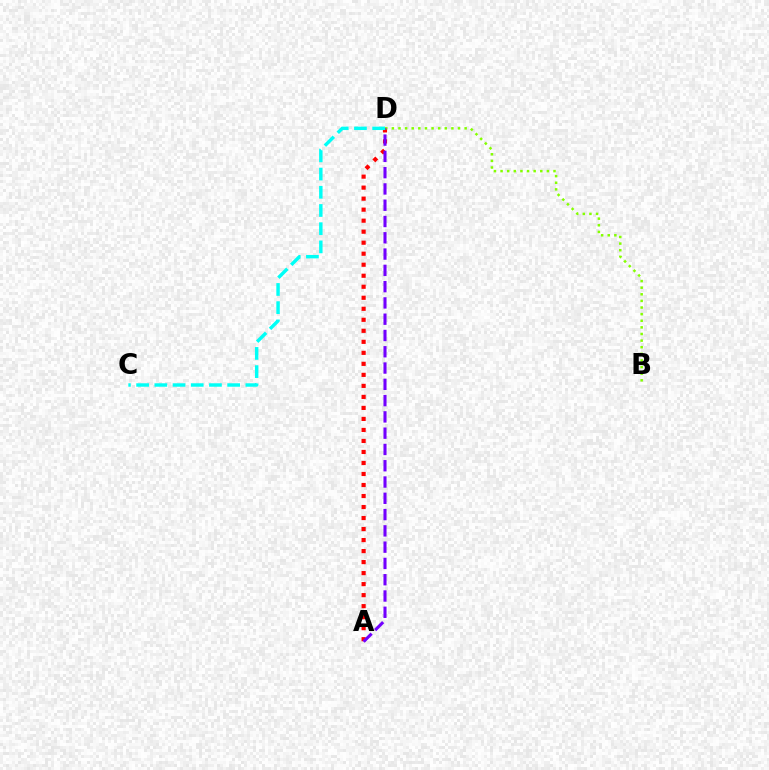{('A', 'D'): [{'color': '#ff0000', 'line_style': 'dotted', 'thickness': 2.99}, {'color': '#7200ff', 'line_style': 'dashed', 'thickness': 2.21}], ('B', 'D'): [{'color': '#84ff00', 'line_style': 'dotted', 'thickness': 1.8}], ('C', 'D'): [{'color': '#00fff6', 'line_style': 'dashed', 'thickness': 2.47}]}